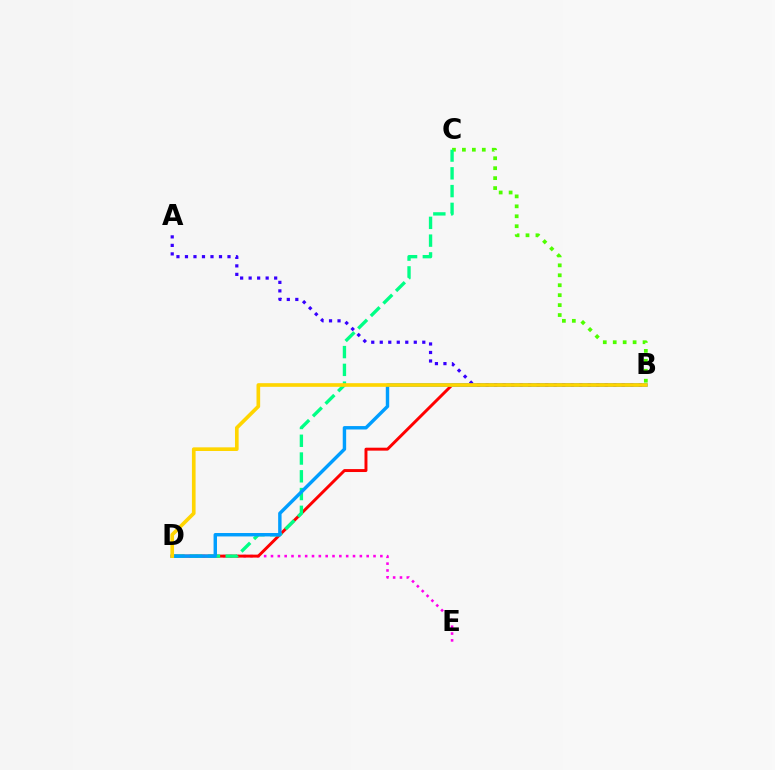{('D', 'E'): [{'color': '#ff00ed', 'line_style': 'dotted', 'thickness': 1.86}], ('B', 'D'): [{'color': '#ff0000', 'line_style': 'solid', 'thickness': 2.12}, {'color': '#009eff', 'line_style': 'solid', 'thickness': 2.46}, {'color': '#ffd500', 'line_style': 'solid', 'thickness': 2.63}], ('B', 'C'): [{'color': '#4fff00', 'line_style': 'dotted', 'thickness': 2.7}], ('C', 'D'): [{'color': '#00ff86', 'line_style': 'dashed', 'thickness': 2.41}], ('A', 'B'): [{'color': '#3700ff', 'line_style': 'dotted', 'thickness': 2.31}]}